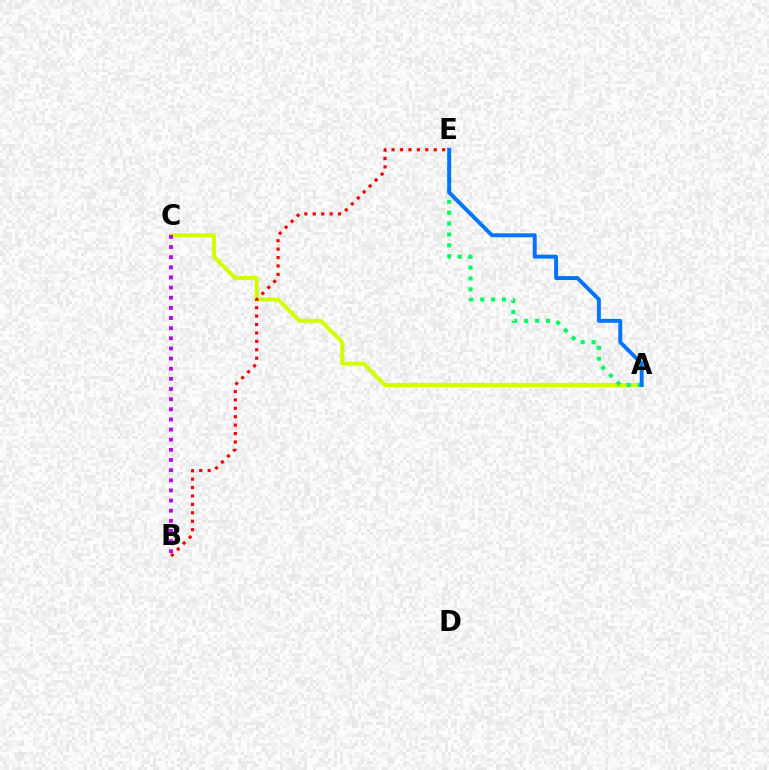{('A', 'C'): [{'color': '#d1ff00', 'line_style': 'solid', 'thickness': 2.9}], ('A', 'E'): [{'color': '#00ff5c', 'line_style': 'dotted', 'thickness': 2.96}, {'color': '#0074ff', 'line_style': 'solid', 'thickness': 2.82}], ('B', 'C'): [{'color': '#b900ff', 'line_style': 'dotted', 'thickness': 2.75}], ('B', 'E'): [{'color': '#ff0000', 'line_style': 'dotted', 'thickness': 2.29}]}